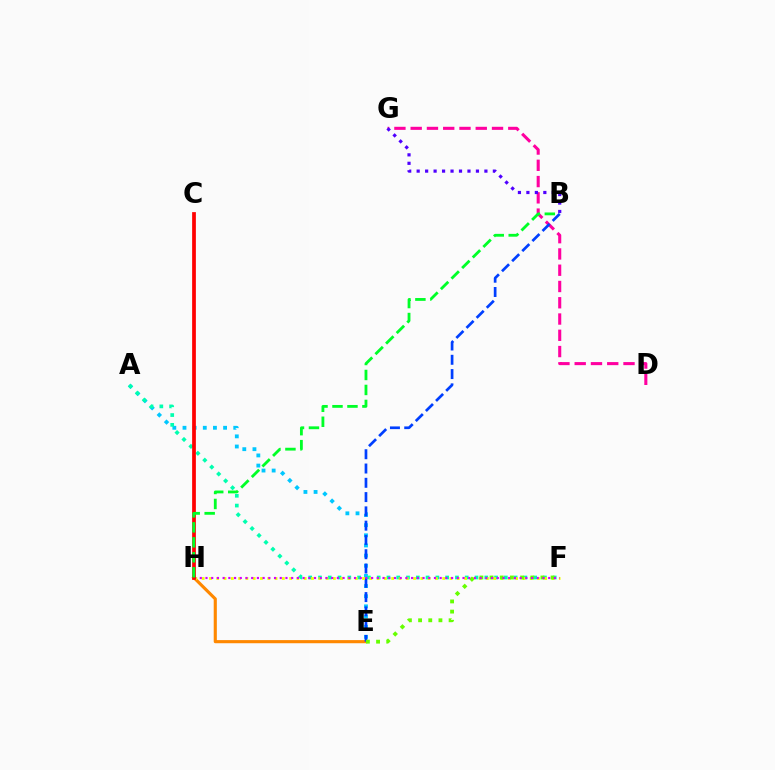{('A', 'E'): [{'color': '#00c7ff', 'line_style': 'dotted', 'thickness': 2.76}], ('D', 'G'): [{'color': '#ff00a0', 'line_style': 'dashed', 'thickness': 2.21}], ('E', 'H'): [{'color': '#ff8800', 'line_style': 'solid', 'thickness': 2.25}], ('B', 'E'): [{'color': '#003fff', 'line_style': 'dashed', 'thickness': 1.94}], ('B', 'G'): [{'color': '#4f00ff', 'line_style': 'dotted', 'thickness': 2.3}], ('A', 'F'): [{'color': '#00ffaf', 'line_style': 'dotted', 'thickness': 2.66}], ('F', 'H'): [{'color': '#eeff00', 'line_style': 'dotted', 'thickness': 1.98}, {'color': '#d600ff', 'line_style': 'dotted', 'thickness': 1.55}], ('E', 'F'): [{'color': '#66ff00', 'line_style': 'dotted', 'thickness': 2.76}], ('C', 'H'): [{'color': '#ff0000', 'line_style': 'solid', 'thickness': 2.69}], ('B', 'H'): [{'color': '#00ff27', 'line_style': 'dashed', 'thickness': 2.03}]}